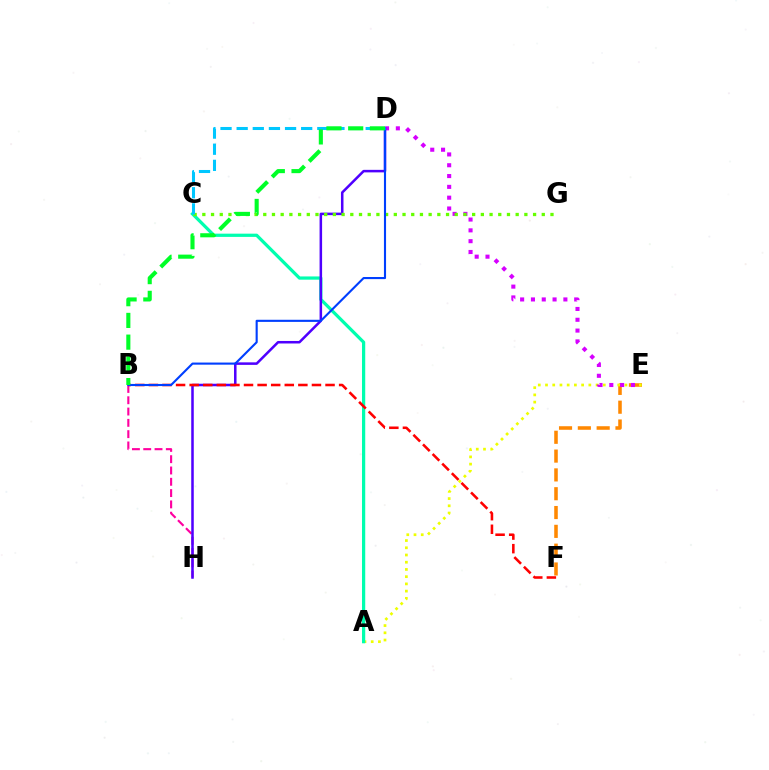{('B', 'H'): [{'color': '#ff00a0', 'line_style': 'dashed', 'thickness': 1.54}], ('E', 'F'): [{'color': '#ff8800', 'line_style': 'dashed', 'thickness': 2.56}], ('A', 'E'): [{'color': '#eeff00', 'line_style': 'dotted', 'thickness': 1.96}], ('A', 'C'): [{'color': '#00ffaf', 'line_style': 'solid', 'thickness': 2.33}], ('D', 'E'): [{'color': '#d600ff', 'line_style': 'dotted', 'thickness': 2.94}], ('D', 'H'): [{'color': '#4f00ff', 'line_style': 'solid', 'thickness': 1.82}], ('C', 'G'): [{'color': '#66ff00', 'line_style': 'dotted', 'thickness': 2.36}], ('B', 'F'): [{'color': '#ff0000', 'line_style': 'dashed', 'thickness': 1.85}], ('B', 'D'): [{'color': '#003fff', 'line_style': 'solid', 'thickness': 1.52}, {'color': '#00ff27', 'line_style': 'dashed', 'thickness': 2.95}], ('C', 'D'): [{'color': '#00c7ff', 'line_style': 'dashed', 'thickness': 2.19}]}